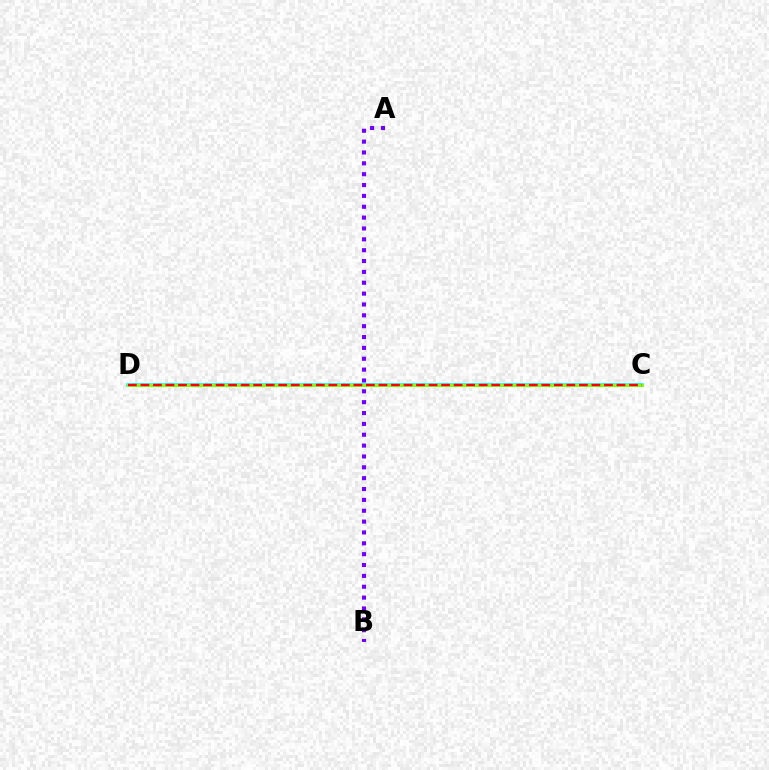{('A', 'B'): [{'color': '#7200ff', 'line_style': 'dotted', 'thickness': 2.95}], ('C', 'D'): [{'color': '#00fff6', 'line_style': 'solid', 'thickness': 2.62}, {'color': '#84ff00', 'line_style': 'solid', 'thickness': 2.01}, {'color': '#ff0000', 'line_style': 'dashed', 'thickness': 1.7}]}